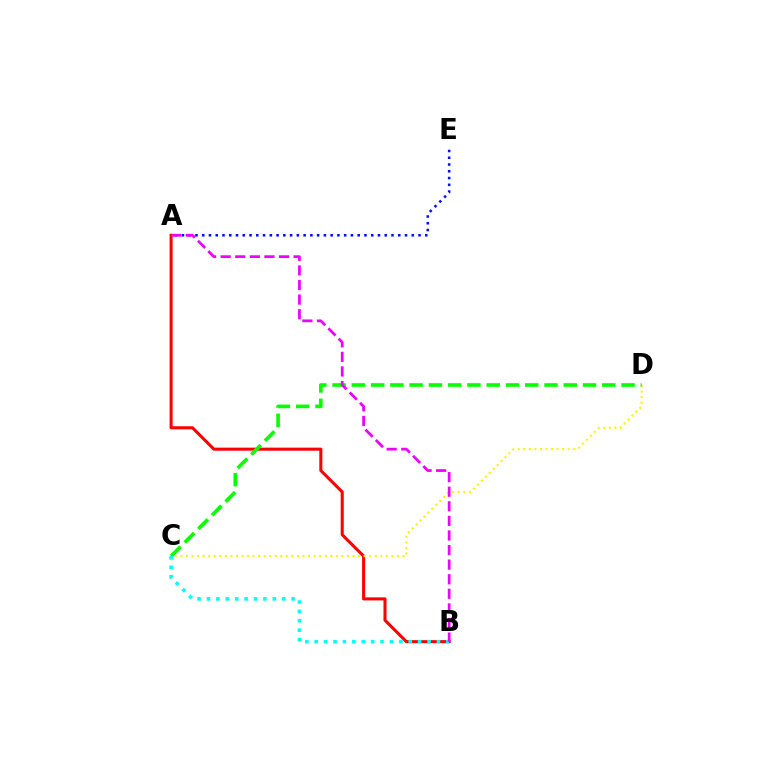{('A', 'B'): [{'color': '#ff0000', 'line_style': 'solid', 'thickness': 2.2}, {'color': '#ee00ff', 'line_style': 'dashed', 'thickness': 1.98}], ('C', 'D'): [{'color': '#fcf500', 'line_style': 'dotted', 'thickness': 1.51}, {'color': '#08ff00', 'line_style': 'dashed', 'thickness': 2.62}], ('B', 'C'): [{'color': '#00fff6', 'line_style': 'dotted', 'thickness': 2.56}], ('A', 'E'): [{'color': '#0010ff', 'line_style': 'dotted', 'thickness': 1.84}]}